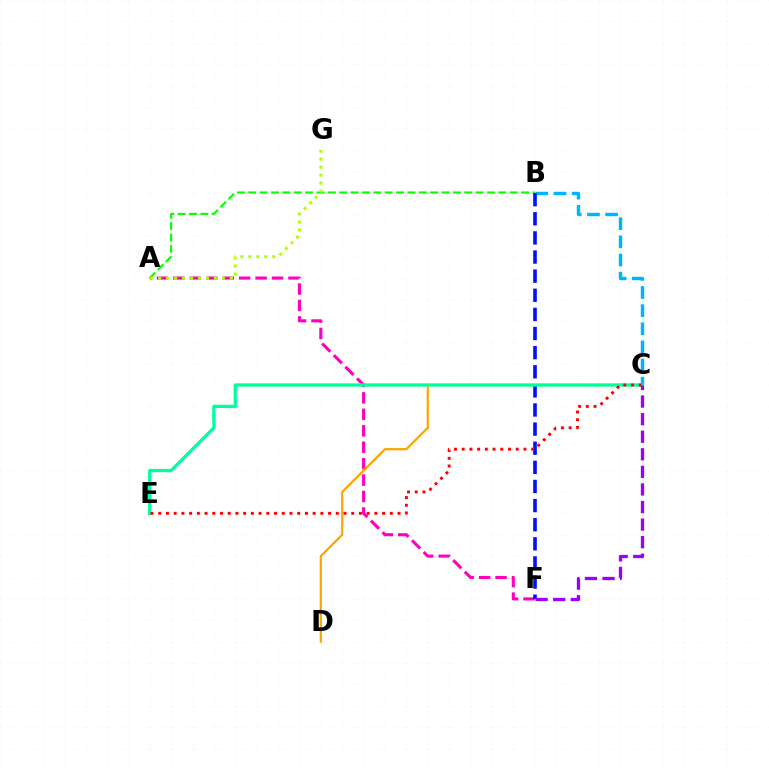{('A', 'F'): [{'color': '#ff00bd', 'line_style': 'dashed', 'thickness': 2.23}], ('A', 'B'): [{'color': '#08ff00', 'line_style': 'dashed', 'thickness': 1.54}], ('C', 'D'): [{'color': '#ffa500', 'line_style': 'solid', 'thickness': 1.62}], ('B', 'C'): [{'color': '#00b5ff', 'line_style': 'dashed', 'thickness': 2.47}], ('A', 'G'): [{'color': '#b3ff00', 'line_style': 'dotted', 'thickness': 2.16}], ('B', 'F'): [{'color': '#0010ff', 'line_style': 'dashed', 'thickness': 2.6}], ('C', 'E'): [{'color': '#00ff9d', 'line_style': 'solid', 'thickness': 2.36}, {'color': '#ff0000', 'line_style': 'dotted', 'thickness': 2.1}], ('C', 'F'): [{'color': '#9b00ff', 'line_style': 'dashed', 'thickness': 2.39}]}